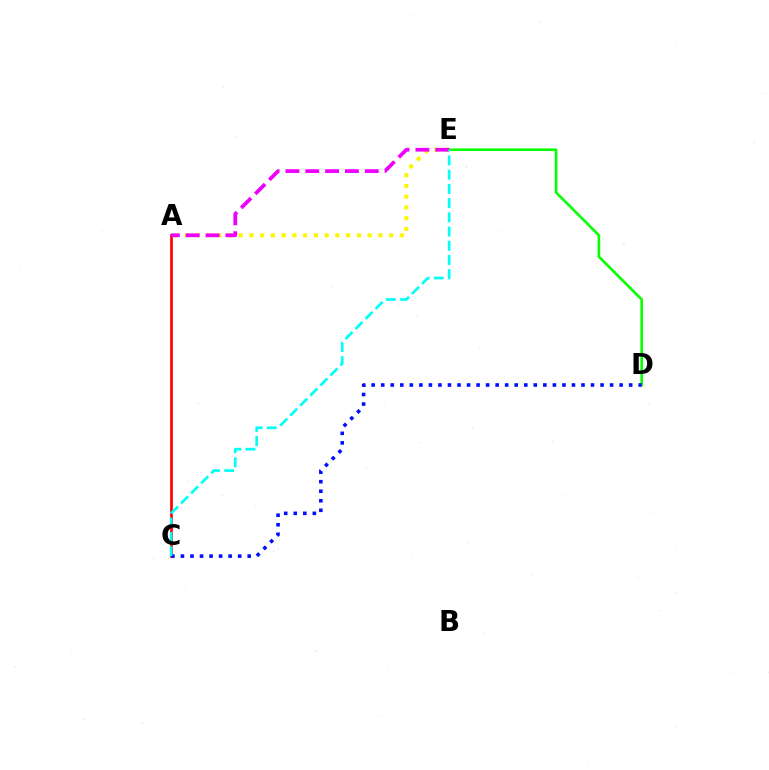{('A', 'C'): [{'color': '#ff0000', 'line_style': 'solid', 'thickness': 1.93}], ('D', 'E'): [{'color': '#08ff00', 'line_style': 'solid', 'thickness': 1.88}], ('C', 'D'): [{'color': '#0010ff', 'line_style': 'dotted', 'thickness': 2.59}], ('A', 'E'): [{'color': '#fcf500', 'line_style': 'dotted', 'thickness': 2.92}, {'color': '#ee00ff', 'line_style': 'dashed', 'thickness': 2.69}], ('C', 'E'): [{'color': '#00fff6', 'line_style': 'dashed', 'thickness': 1.93}]}